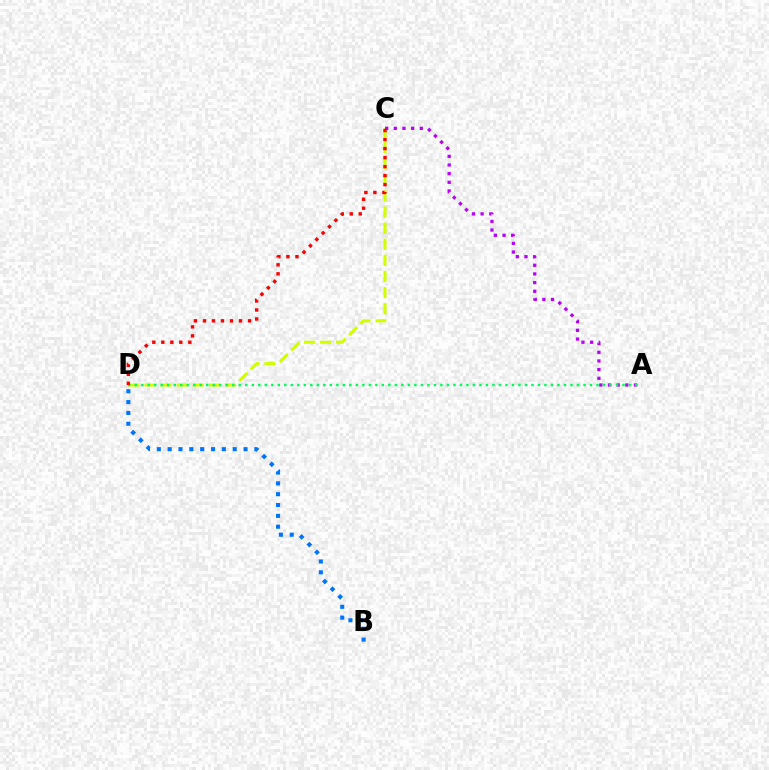{('C', 'D'): [{'color': '#d1ff00', 'line_style': 'dashed', 'thickness': 2.19}, {'color': '#ff0000', 'line_style': 'dotted', 'thickness': 2.45}], ('A', 'C'): [{'color': '#b900ff', 'line_style': 'dotted', 'thickness': 2.35}], ('A', 'D'): [{'color': '#00ff5c', 'line_style': 'dotted', 'thickness': 1.77}], ('B', 'D'): [{'color': '#0074ff', 'line_style': 'dotted', 'thickness': 2.94}]}